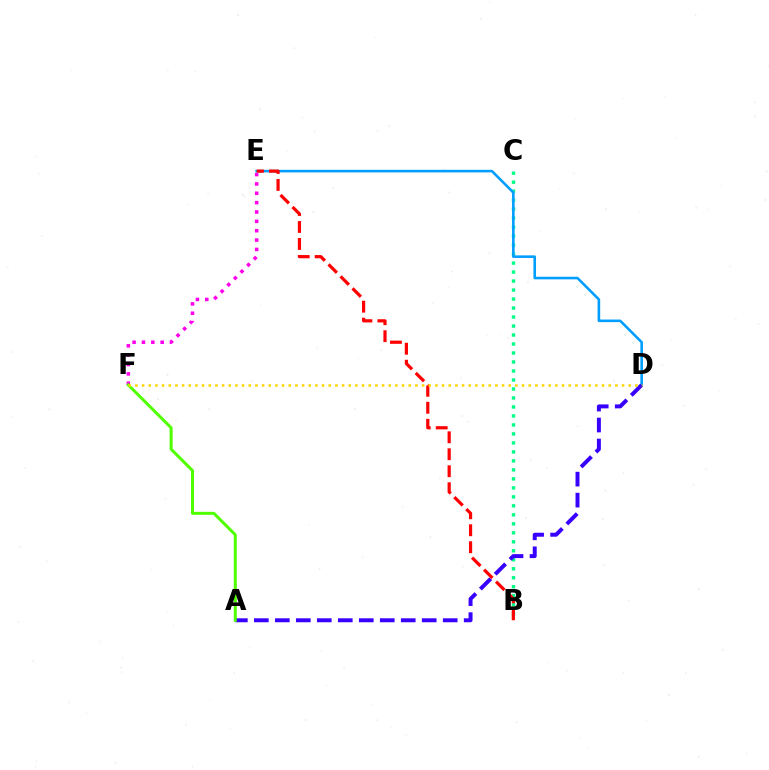{('B', 'C'): [{'color': '#00ff86', 'line_style': 'dotted', 'thickness': 2.44}], ('E', 'F'): [{'color': '#ff00ed', 'line_style': 'dotted', 'thickness': 2.54}], ('D', 'E'): [{'color': '#009eff', 'line_style': 'solid', 'thickness': 1.86}], ('A', 'D'): [{'color': '#3700ff', 'line_style': 'dashed', 'thickness': 2.85}], ('A', 'F'): [{'color': '#4fff00', 'line_style': 'solid', 'thickness': 2.16}], ('B', 'E'): [{'color': '#ff0000', 'line_style': 'dashed', 'thickness': 2.31}], ('D', 'F'): [{'color': '#ffd500', 'line_style': 'dotted', 'thickness': 1.81}]}